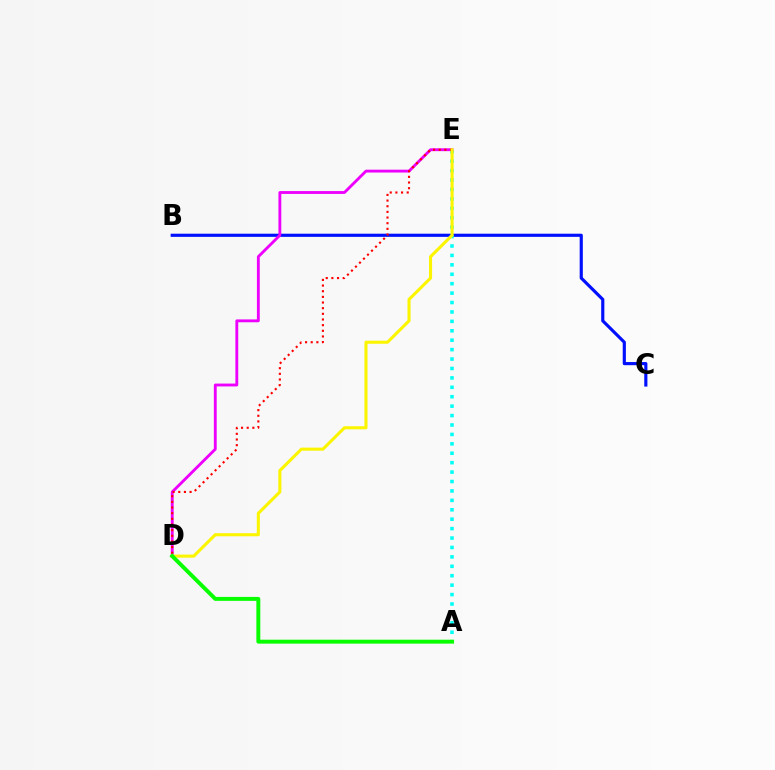{('B', 'C'): [{'color': '#0010ff', 'line_style': 'solid', 'thickness': 2.27}], ('A', 'E'): [{'color': '#00fff6', 'line_style': 'dotted', 'thickness': 2.56}], ('D', 'E'): [{'color': '#ee00ff', 'line_style': 'solid', 'thickness': 2.06}, {'color': '#ff0000', 'line_style': 'dotted', 'thickness': 1.54}, {'color': '#fcf500', 'line_style': 'solid', 'thickness': 2.21}], ('A', 'D'): [{'color': '#08ff00', 'line_style': 'solid', 'thickness': 2.83}]}